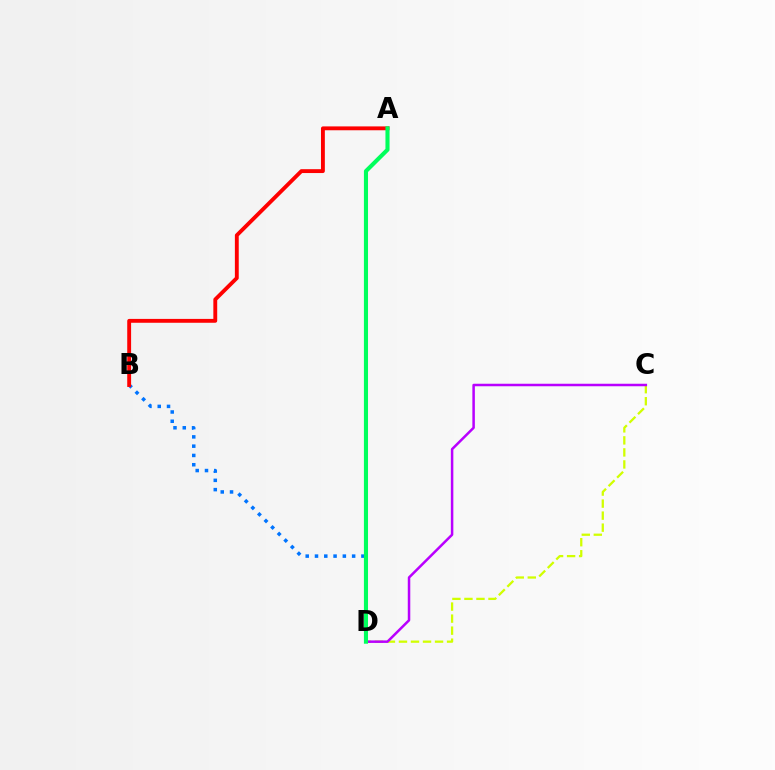{('C', 'D'): [{'color': '#d1ff00', 'line_style': 'dashed', 'thickness': 1.63}, {'color': '#b900ff', 'line_style': 'solid', 'thickness': 1.8}], ('B', 'D'): [{'color': '#0074ff', 'line_style': 'dotted', 'thickness': 2.52}], ('A', 'B'): [{'color': '#ff0000', 'line_style': 'solid', 'thickness': 2.78}], ('A', 'D'): [{'color': '#00ff5c', 'line_style': 'solid', 'thickness': 2.95}]}